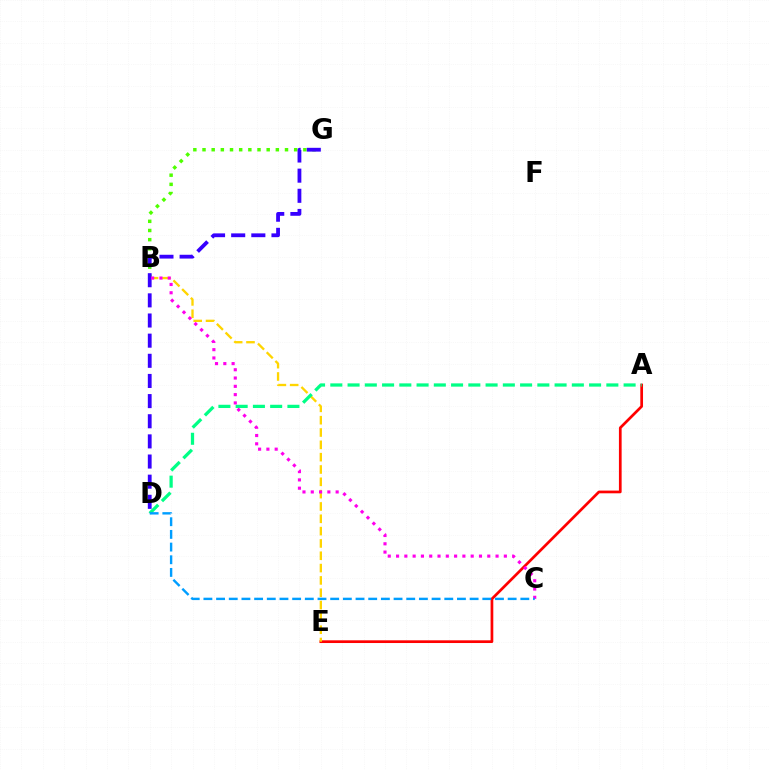{('A', 'E'): [{'color': '#ff0000', 'line_style': 'solid', 'thickness': 1.95}], ('B', 'G'): [{'color': '#4fff00', 'line_style': 'dotted', 'thickness': 2.49}], ('B', 'E'): [{'color': '#ffd500', 'line_style': 'dashed', 'thickness': 1.67}], ('A', 'D'): [{'color': '#00ff86', 'line_style': 'dashed', 'thickness': 2.34}], ('D', 'G'): [{'color': '#3700ff', 'line_style': 'dashed', 'thickness': 2.74}], ('B', 'C'): [{'color': '#ff00ed', 'line_style': 'dotted', 'thickness': 2.25}], ('C', 'D'): [{'color': '#009eff', 'line_style': 'dashed', 'thickness': 1.72}]}